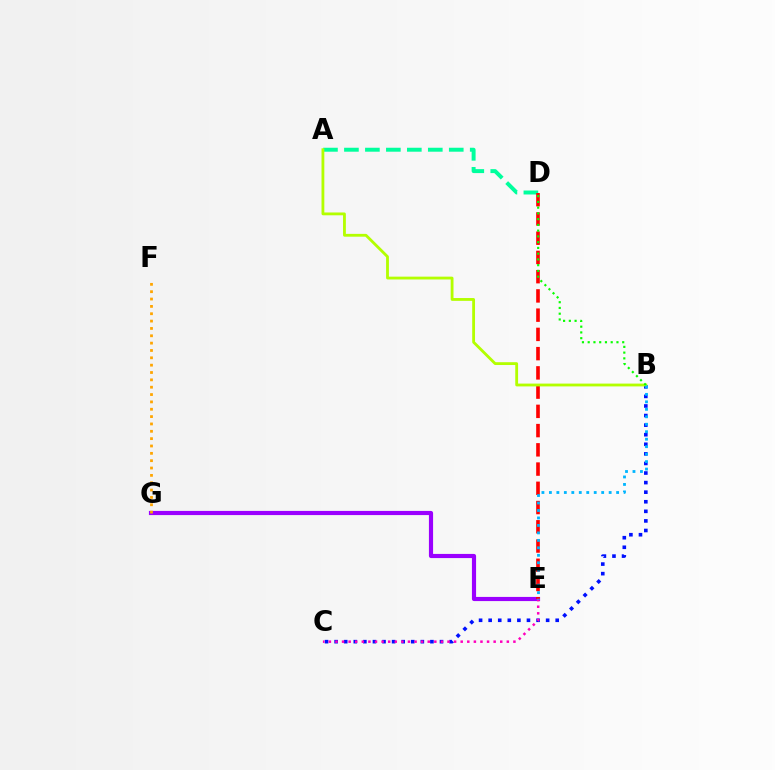{('A', 'D'): [{'color': '#00ff9d', 'line_style': 'dashed', 'thickness': 2.85}], ('E', 'G'): [{'color': '#9b00ff', 'line_style': 'solid', 'thickness': 2.99}], ('B', 'C'): [{'color': '#0010ff', 'line_style': 'dotted', 'thickness': 2.6}], ('C', 'E'): [{'color': '#ff00bd', 'line_style': 'dotted', 'thickness': 1.79}], ('F', 'G'): [{'color': '#ffa500', 'line_style': 'dotted', 'thickness': 2.0}], ('D', 'E'): [{'color': '#ff0000', 'line_style': 'dashed', 'thickness': 2.61}], ('A', 'B'): [{'color': '#b3ff00', 'line_style': 'solid', 'thickness': 2.03}], ('B', 'D'): [{'color': '#08ff00', 'line_style': 'dotted', 'thickness': 1.56}], ('B', 'E'): [{'color': '#00b5ff', 'line_style': 'dotted', 'thickness': 2.03}]}